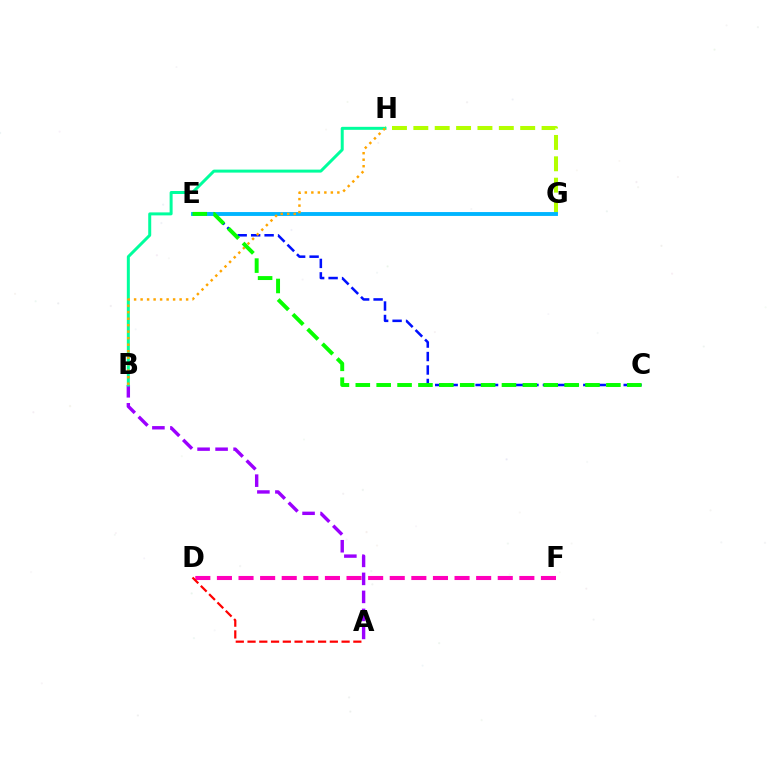{('C', 'E'): [{'color': '#0010ff', 'line_style': 'dashed', 'thickness': 1.83}, {'color': '#08ff00', 'line_style': 'dashed', 'thickness': 2.84}], ('G', 'H'): [{'color': '#b3ff00', 'line_style': 'dashed', 'thickness': 2.9}], ('E', 'G'): [{'color': '#00b5ff', 'line_style': 'solid', 'thickness': 2.8}], ('D', 'F'): [{'color': '#ff00bd', 'line_style': 'dashed', 'thickness': 2.93}], ('A', 'D'): [{'color': '#ff0000', 'line_style': 'dashed', 'thickness': 1.6}], ('A', 'B'): [{'color': '#9b00ff', 'line_style': 'dashed', 'thickness': 2.45}], ('B', 'H'): [{'color': '#00ff9d', 'line_style': 'solid', 'thickness': 2.15}, {'color': '#ffa500', 'line_style': 'dotted', 'thickness': 1.77}]}